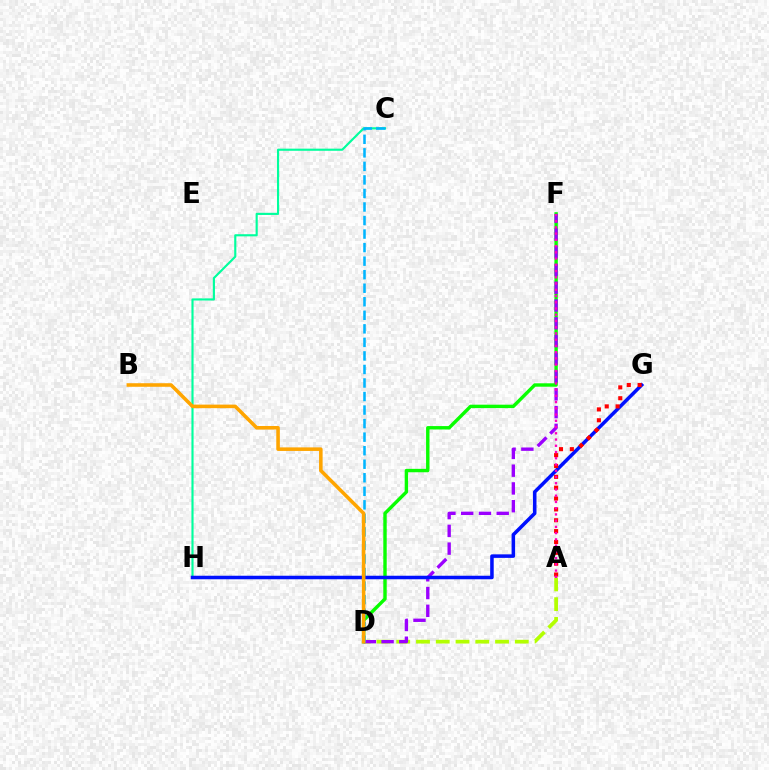{('A', 'D'): [{'color': '#b3ff00', 'line_style': 'dashed', 'thickness': 2.68}], ('D', 'F'): [{'color': '#08ff00', 'line_style': 'solid', 'thickness': 2.45}, {'color': '#9b00ff', 'line_style': 'dashed', 'thickness': 2.41}], ('C', 'H'): [{'color': '#00ff9d', 'line_style': 'solid', 'thickness': 1.54}], ('C', 'D'): [{'color': '#00b5ff', 'line_style': 'dashed', 'thickness': 1.84}], ('G', 'H'): [{'color': '#0010ff', 'line_style': 'solid', 'thickness': 2.54}], ('A', 'G'): [{'color': '#ff0000', 'line_style': 'dotted', 'thickness': 2.95}], ('A', 'F'): [{'color': '#ff00bd', 'line_style': 'dotted', 'thickness': 1.7}], ('B', 'D'): [{'color': '#ffa500', 'line_style': 'solid', 'thickness': 2.56}]}